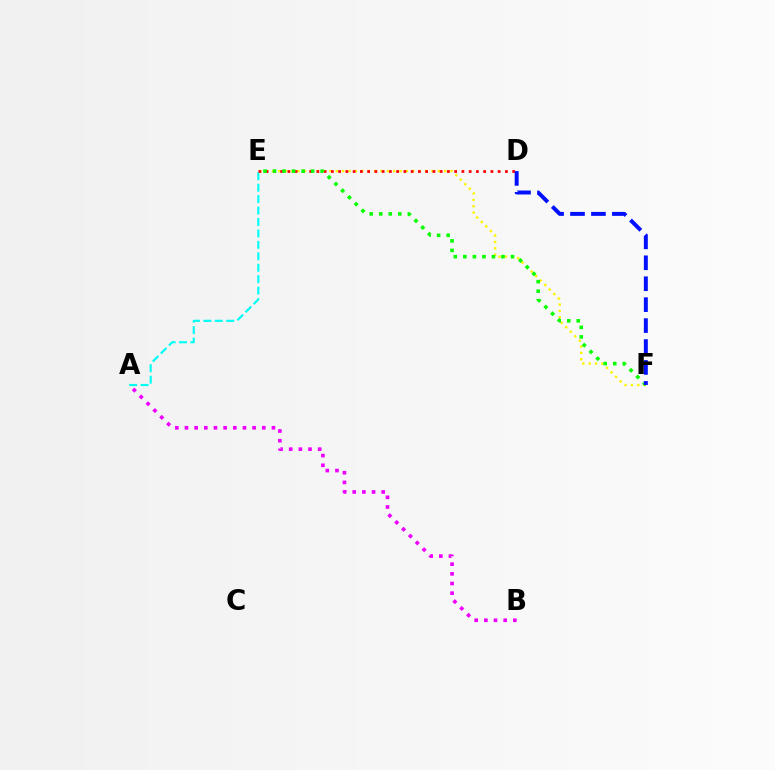{('E', 'F'): [{'color': '#fcf500', 'line_style': 'dotted', 'thickness': 1.73}, {'color': '#08ff00', 'line_style': 'dotted', 'thickness': 2.59}], ('A', 'E'): [{'color': '#00fff6', 'line_style': 'dashed', 'thickness': 1.55}], ('A', 'B'): [{'color': '#ee00ff', 'line_style': 'dotted', 'thickness': 2.63}], ('D', 'E'): [{'color': '#ff0000', 'line_style': 'dotted', 'thickness': 1.97}], ('D', 'F'): [{'color': '#0010ff', 'line_style': 'dashed', 'thickness': 2.84}]}